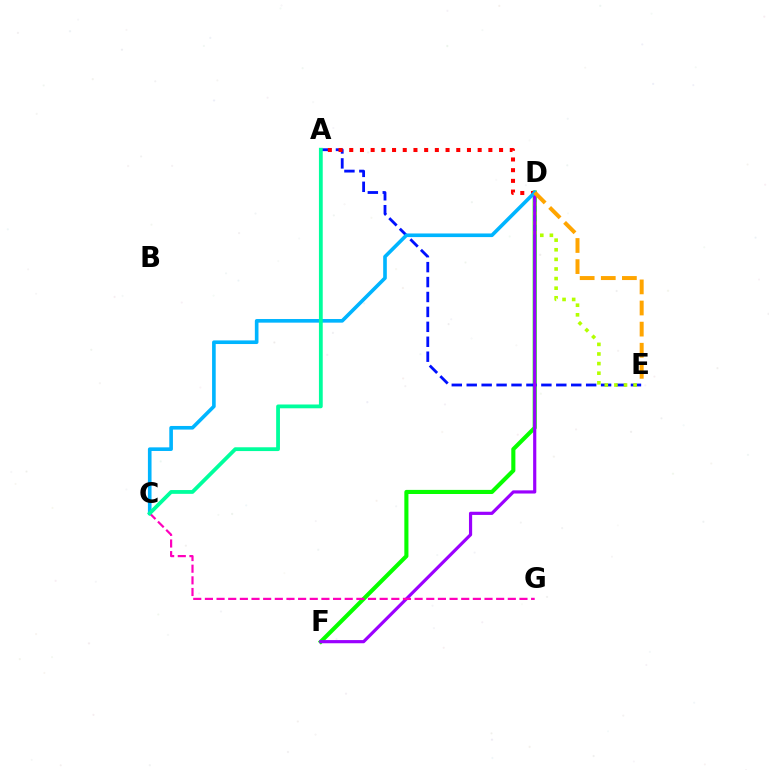{('D', 'F'): [{'color': '#08ff00', 'line_style': 'solid', 'thickness': 2.95}, {'color': '#9b00ff', 'line_style': 'solid', 'thickness': 2.29}], ('A', 'E'): [{'color': '#0010ff', 'line_style': 'dashed', 'thickness': 2.03}], ('D', 'E'): [{'color': '#b3ff00', 'line_style': 'dotted', 'thickness': 2.61}, {'color': '#ffa500', 'line_style': 'dashed', 'thickness': 2.87}], ('A', 'D'): [{'color': '#ff0000', 'line_style': 'dotted', 'thickness': 2.91}], ('C', 'D'): [{'color': '#00b5ff', 'line_style': 'solid', 'thickness': 2.61}], ('C', 'G'): [{'color': '#ff00bd', 'line_style': 'dashed', 'thickness': 1.58}], ('A', 'C'): [{'color': '#00ff9d', 'line_style': 'solid', 'thickness': 2.73}]}